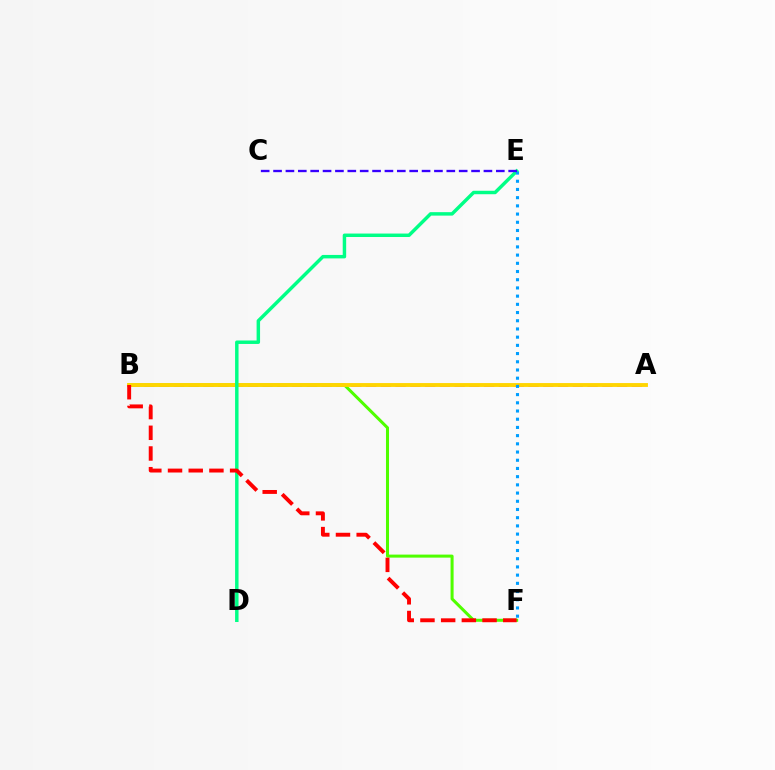{('A', 'B'): [{'color': '#ff00ed', 'line_style': 'dashed', 'thickness': 2.01}, {'color': '#ffd500', 'line_style': 'solid', 'thickness': 2.78}], ('B', 'F'): [{'color': '#4fff00', 'line_style': 'solid', 'thickness': 2.18}, {'color': '#ff0000', 'line_style': 'dashed', 'thickness': 2.81}], ('D', 'E'): [{'color': '#00ff86', 'line_style': 'solid', 'thickness': 2.49}], ('E', 'F'): [{'color': '#009eff', 'line_style': 'dotted', 'thickness': 2.23}], ('C', 'E'): [{'color': '#3700ff', 'line_style': 'dashed', 'thickness': 1.68}]}